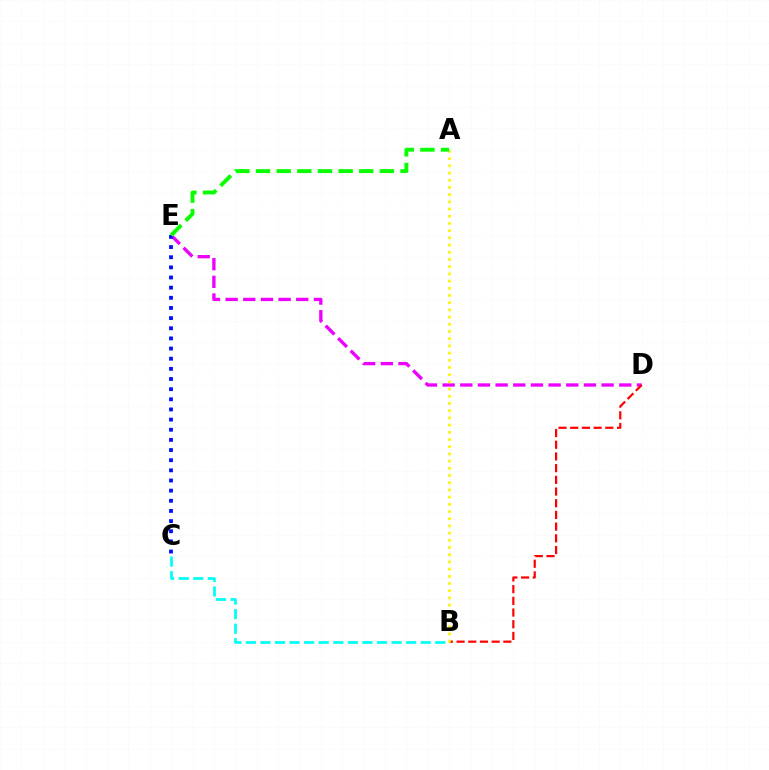{('B', 'C'): [{'color': '#00fff6', 'line_style': 'dashed', 'thickness': 1.98}], ('D', 'E'): [{'color': '#ee00ff', 'line_style': 'dashed', 'thickness': 2.4}], ('C', 'E'): [{'color': '#0010ff', 'line_style': 'dotted', 'thickness': 2.76}], ('B', 'D'): [{'color': '#ff0000', 'line_style': 'dashed', 'thickness': 1.59}], ('A', 'B'): [{'color': '#fcf500', 'line_style': 'dotted', 'thickness': 1.96}], ('A', 'E'): [{'color': '#08ff00', 'line_style': 'dashed', 'thickness': 2.8}]}